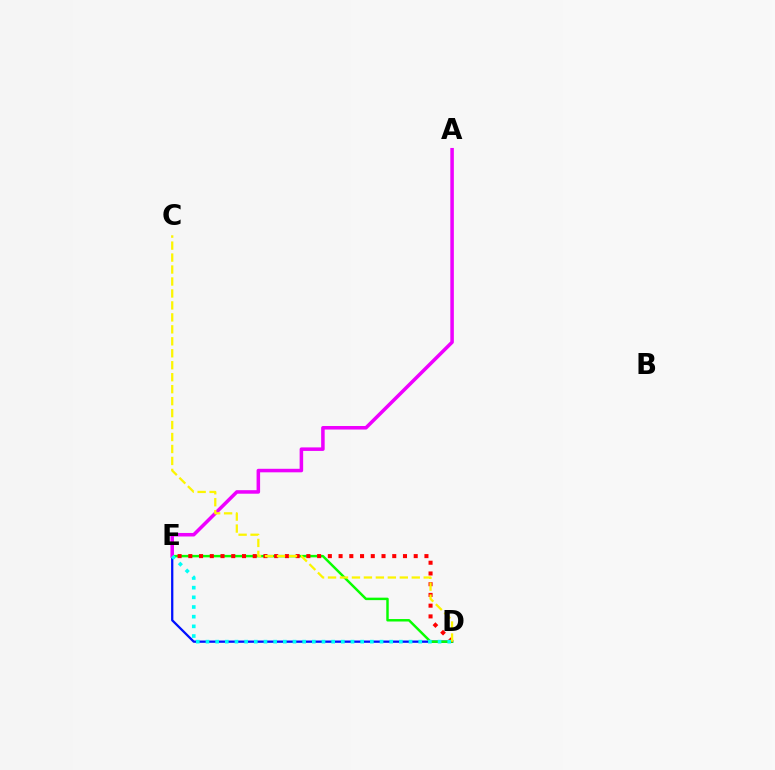{('D', 'E'): [{'color': '#0010ff', 'line_style': 'solid', 'thickness': 1.64}, {'color': '#08ff00', 'line_style': 'solid', 'thickness': 1.77}, {'color': '#ff0000', 'line_style': 'dotted', 'thickness': 2.92}, {'color': '#00fff6', 'line_style': 'dotted', 'thickness': 2.63}], ('A', 'E'): [{'color': '#ee00ff', 'line_style': 'solid', 'thickness': 2.54}], ('C', 'D'): [{'color': '#fcf500', 'line_style': 'dashed', 'thickness': 1.63}]}